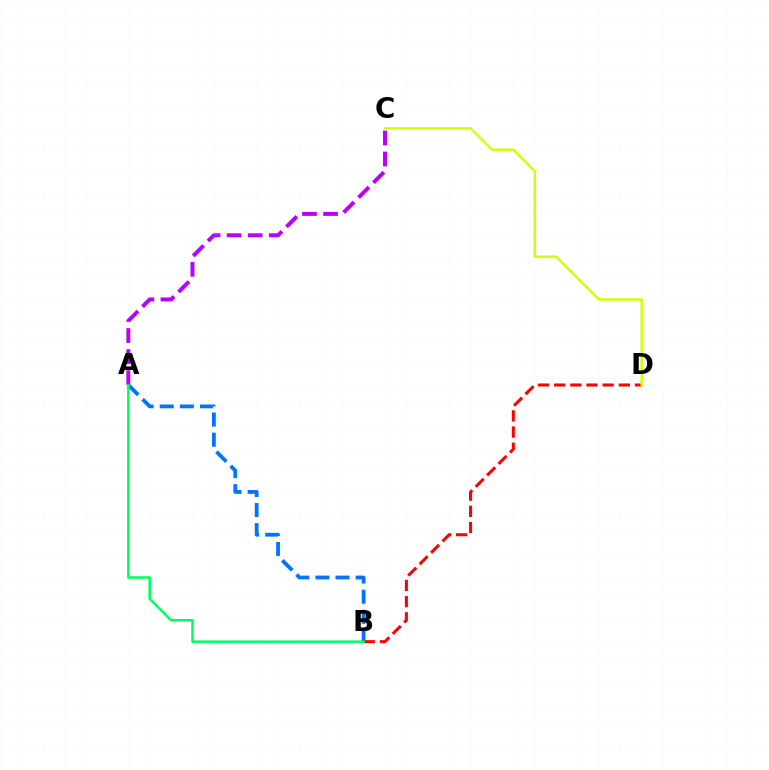{('A', 'B'): [{'color': '#0074ff', 'line_style': 'dashed', 'thickness': 2.73}, {'color': '#00ff5c', 'line_style': 'solid', 'thickness': 1.8}], ('B', 'D'): [{'color': '#ff0000', 'line_style': 'dashed', 'thickness': 2.2}], ('A', 'C'): [{'color': '#b900ff', 'line_style': 'dashed', 'thickness': 2.86}], ('C', 'D'): [{'color': '#d1ff00', 'line_style': 'solid', 'thickness': 1.73}]}